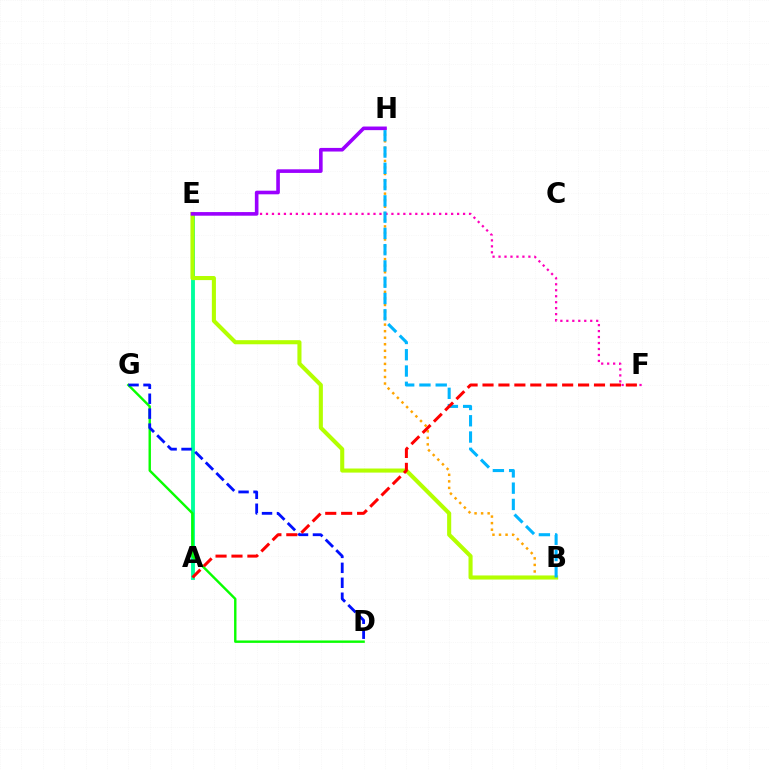{('B', 'H'): [{'color': '#ffa500', 'line_style': 'dotted', 'thickness': 1.78}, {'color': '#00b5ff', 'line_style': 'dashed', 'thickness': 2.21}], ('A', 'E'): [{'color': '#00ff9d', 'line_style': 'solid', 'thickness': 2.78}], ('E', 'F'): [{'color': '#ff00bd', 'line_style': 'dotted', 'thickness': 1.62}], ('B', 'E'): [{'color': '#b3ff00', 'line_style': 'solid', 'thickness': 2.94}], ('D', 'G'): [{'color': '#08ff00', 'line_style': 'solid', 'thickness': 1.73}, {'color': '#0010ff', 'line_style': 'dashed', 'thickness': 2.03}], ('E', 'H'): [{'color': '#9b00ff', 'line_style': 'solid', 'thickness': 2.6}], ('A', 'F'): [{'color': '#ff0000', 'line_style': 'dashed', 'thickness': 2.16}]}